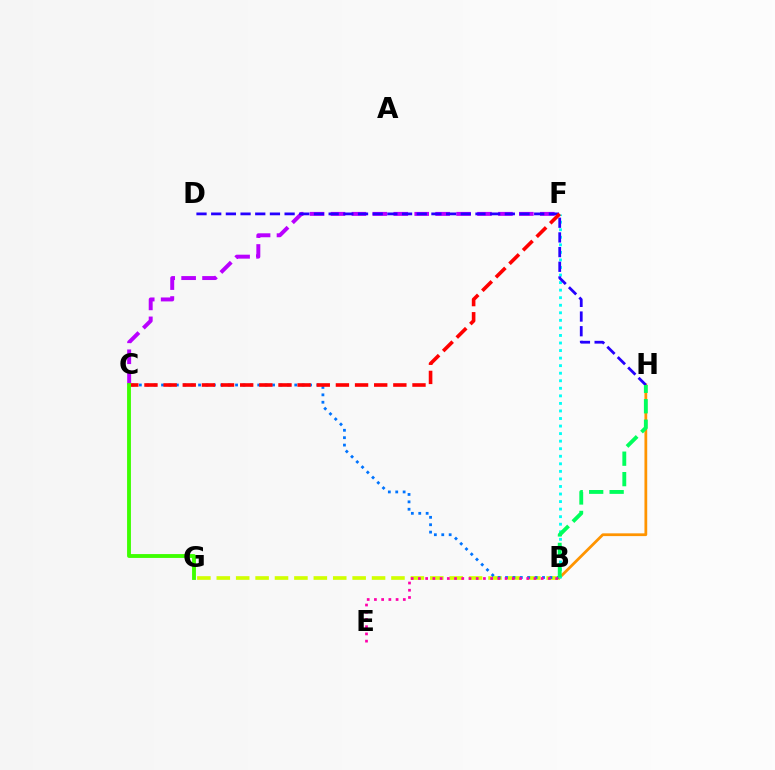{('B', 'G'): [{'color': '#d1ff00', 'line_style': 'dashed', 'thickness': 2.64}], ('C', 'F'): [{'color': '#b900ff', 'line_style': 'dashed', 'thickness': 2.84}, {'color': '#ff0000', 'line_style': 'dashed', 'thickness': 2.6}], ('B', 'C'): [{'color': '#0074ff', 'line_style': 'dotted', 'thickness': 2.01}], ('B', 'H'): [{'color': '#ff9400', 'line_style': 'solid', 'thickness': 1.99}, {'color': '#00ff5c', 'line_style': 'dashed', 'thickness': 2.78}], ('B', 'F'): [{'color': '#00fff6', 'line_style': 'dotted', 'thickness': 2.05}], ('D', 'H'): [{'color': '#2500ff', 'line_style': 'dashed', 'thickness': 1.99}], ('B', 'E'): [{'color': '#ff00ac', 'line_style': 'dotted', 'thickness': 1.96}], ('C', 'G'): [{'color': '#3dff00', 'line_style': 'solid', 'thickness': 2.77}]}